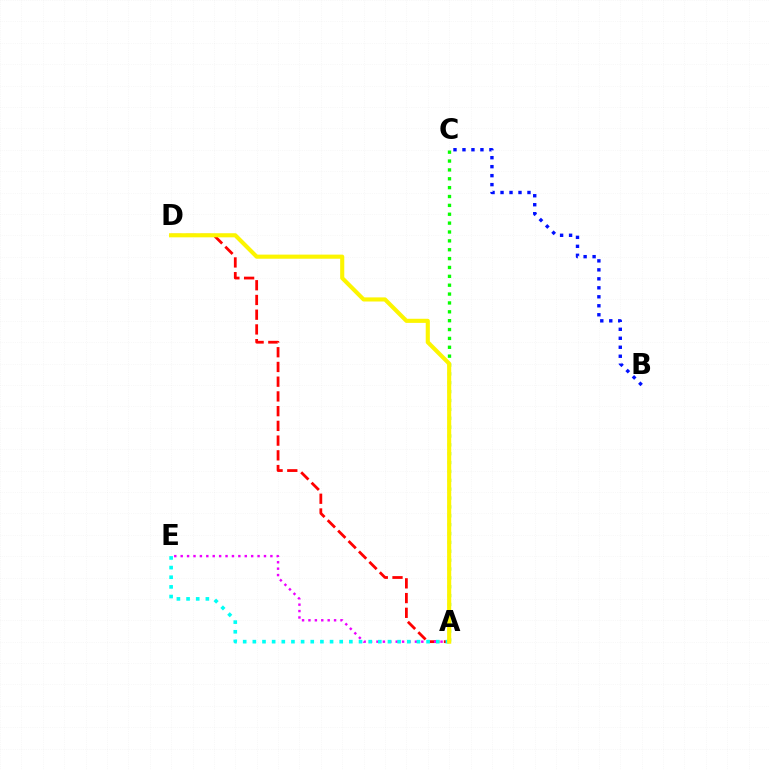{('B', 'C'): [{'color': '#0010ff', 'line_style': 'dotted', 'thickness': 2.44}], ('A', 'D'): [{'color': '#ff0000', 'line_style': 'dashed', 'thickness': 2.0}, {'color': '#fcf500', 'line_style': 'solid', 'thickness': 2.96}], ('A', 'E'): [{'color': '#ee00ff', 'line_style': 'dotted', 'thickness': 1.74}, {'color': '#00fff6', 'line_style': 'dotted', 'thickness': 2.62}], ('A', 'C'): [{'color': '#08ff00', 'line_style': 'dotted', 'thickness': 2.41}]}